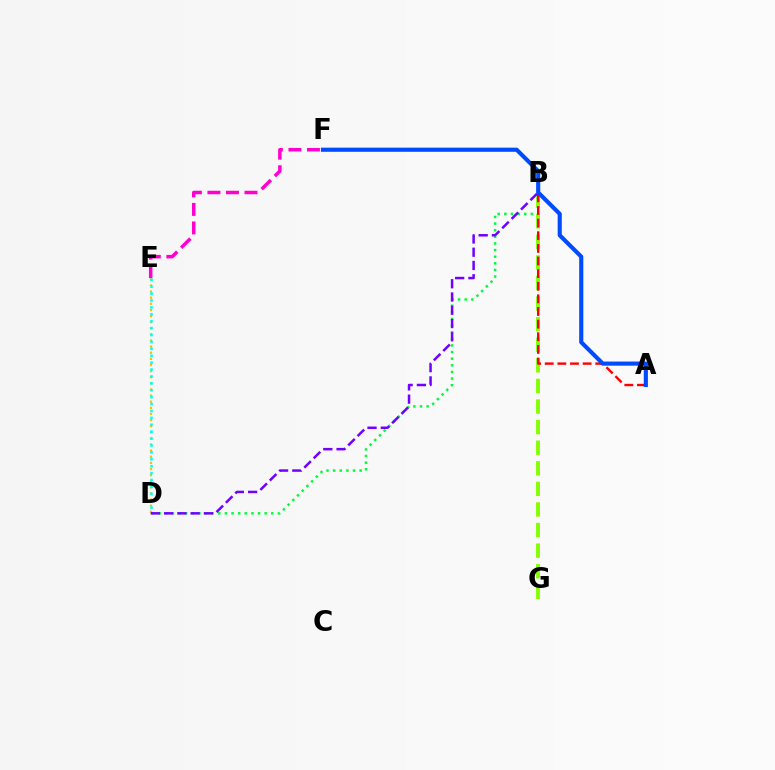{('B', 'D'): [{'color': '#00ff39', 'line_style': 'dotted', 'thickness': 1.8}, {'color': '#7200ff', 'line_style': 'dashed', 'thickness': 1.8}], ('D', 'E'): [{'color': '#ffbd00', 'line_style': 'dotted', 'thickness': 1.66}, {'color': '#00fff6', 'line_style': 'dotted', 'thickness': 1.88}], ('B', 'G'): [{'color': '#84ff00', 'line_style': 'dashed', 'thickness': 2.8}], ('A', 'B'): [{'color': '#ff0000', 'line_style': 'dashed', 'thickness': 1.72}], ('A', 'F'): [{'color': '#004bff', 'line_style': 'solid', 'thickness': 2.97}], ('E', 'F'): [{'color': '#ff00cf', 'line_style': 'dashed', 'thickness': 2.52}]}